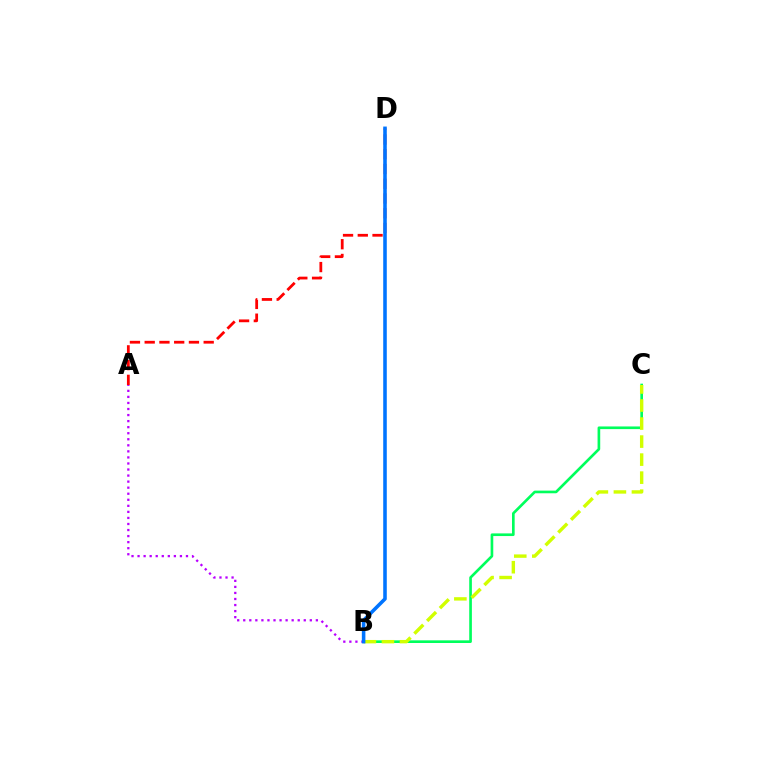{('A', 'B'): [{'color': '#b900ff', 'line_style': 'dotted', 'thickness': 1.64}], ('B', 'C'): [{'color': '#00ff5c', 'line_style': 'solid', 'thickness': 1.91}, {'color': '#d1ff00', 'line_style': 'dashed', 'thickness': 2.45}], ('A', 'D'): [{'color': '#ff0000', 'line_style': 'dashed', 'thickness': 2.0}], ('B', 'D'): [{'color': '#0074ff', 'line_style': 'solid', 'thickness': 2.56}]}